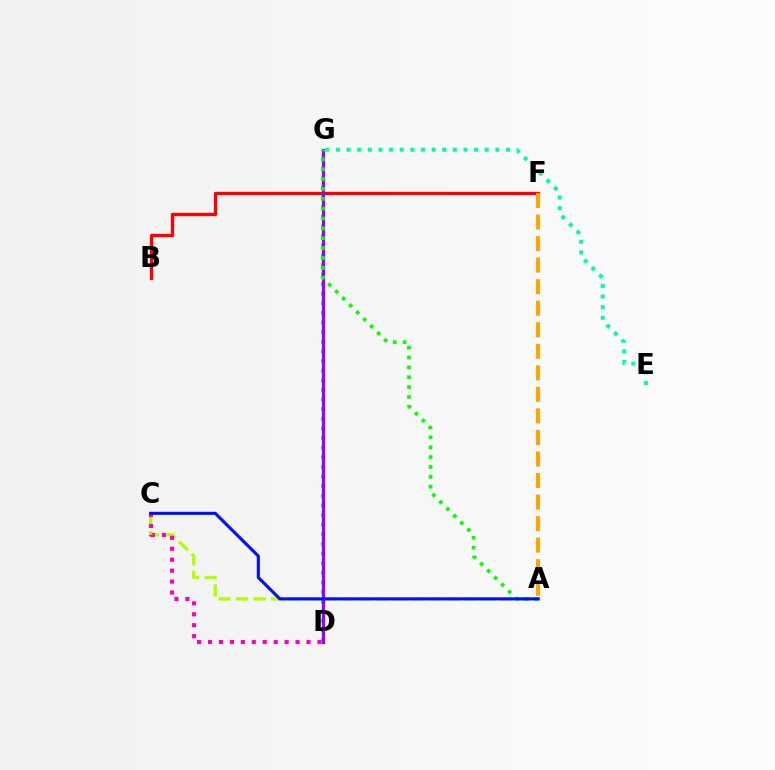{('A', 'C'): [{'color': '#b3ff00', 'line_style': 'dashed', 'thickness': 2.39}, {'color': '#0010ff', 'line_style': 'solid', 'thickness': 2.23}], ('D', 'G'): [{'color': '#00b5ff', 'line_style': 'dotted', 'thickness': 2.61}, {'color': '#9b00ff', 'line_style': 'solid', 'thickness': 2.34}], ('B', 'F'): [{'color': '#ff0000', 'line_style': 'solid', 'thickness': 2.37}], ('A', 'G'): [{'color': '#08ff00', 'line_style': 'dotted', 'thickness': 2.68}], ('C', 'D'): [{'color': '#ff00bd', 'line_style': 'dotted', 'thickness': 2.97}], ('A', 'F'): [{'color': '#ffa500', 'line_style': 'dashed', 'thickness': 2.93}], ('E', 'G'): [{'color': '#00ff9d', 'line_style': 'dotted', 'thickness': 2.89}]}